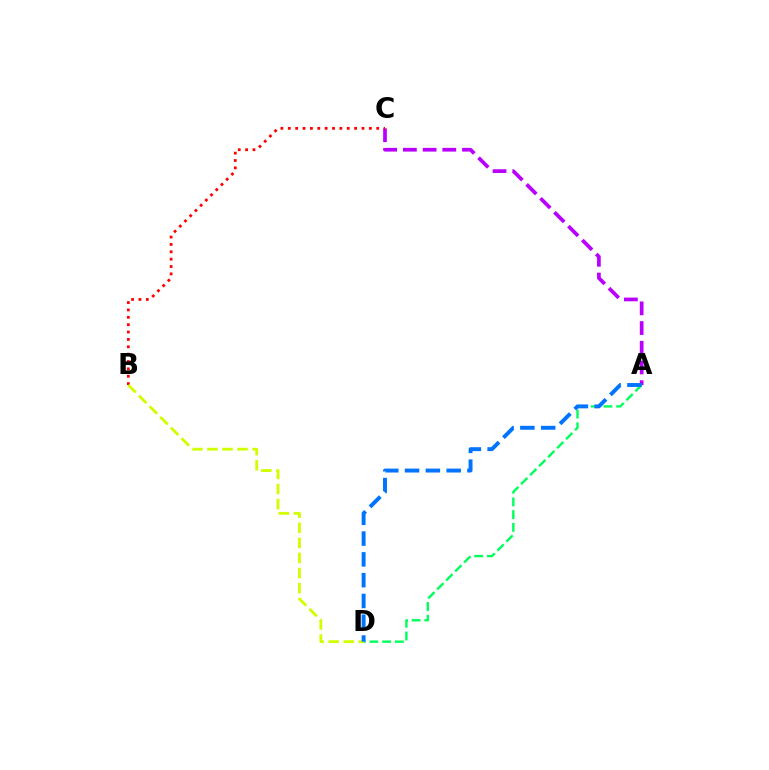{('A', 'C'): [{'color': '#b900ff', 'line_style': 'dashed', 'thickness': 2.68}], ('A', 'D'): [{'color': '#00ff5c', 'line_style': 'dashed', 'thickness': 1.73}, {'color': '#0074ff', 'line_style': 'dashed', 'thickness': 2.82}], ('B', 'C'): [{'color': '#ff0000', 'line_style': 'dotted', 'thickness': 2.0}], ('B', 'D'): [{'color': '#d1ff00', 'line_style': 'dashed', 'thickness': 2.05}]}